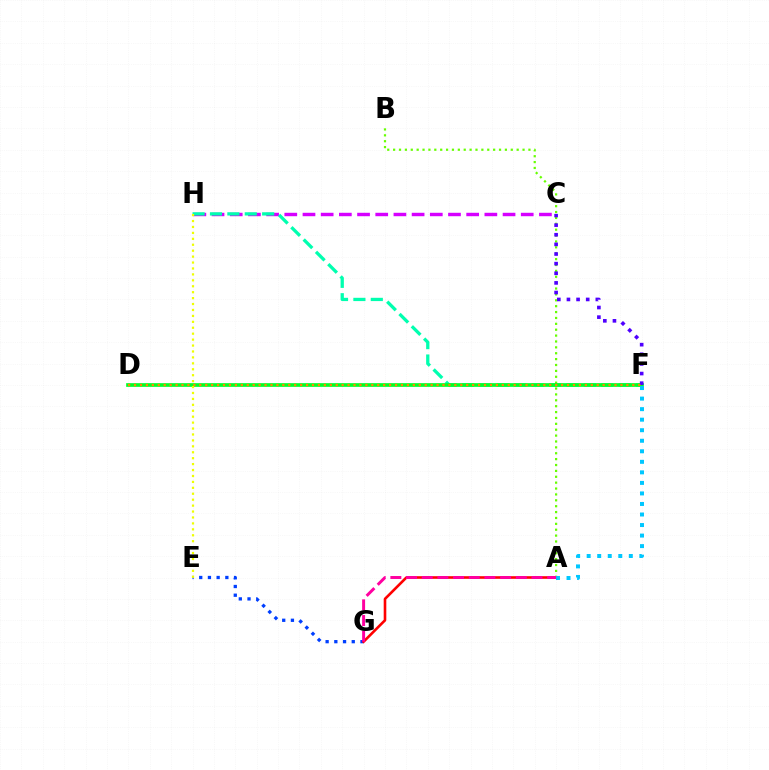{('C', 'H'): [{'color': '#d600ff', 'line_style': 'dashed', 'thickness': 2.47}], ('A', 'B'): [{'color': '#66ff00', 'line_style': 'dotted', 'thickness': 1.6}], ('F', 'H'): [{'color': '#00ffaf', 'line_style': 'dashed', 'thickness': 2.36}], ('D', 'F'): [{'color': '#00ff27', 'line_style': 'solid', 'thickness': 2.65}, {'color': '#ff8800', 'line_style': 'dotted', 'thickness': 1.61}], ('C', 'F'): [{'color': '#4f00ff', 'line_style': 'dotted', 'thickness': 2.62}], ('E', 'G'): [{'color': '#003fff', 'line_style': 'dotted', 'thickness': 2.37}], ('E', 'H'): [{'color': '#eeff00', 'line_style': 'dotted', 'thickness': 1.61}], ('A', 'G'): [{'color': '#ff0000', 'line_style': 'solid', 'thickness': 1.88}, {'color': '#ff00a0', 'line_style': 'dashed', 'thickness': 2.13}], ('A', 'F'): [{'color': '#00c7ff', 'line_style': 'dotted', 'thickness': 2.86}]}